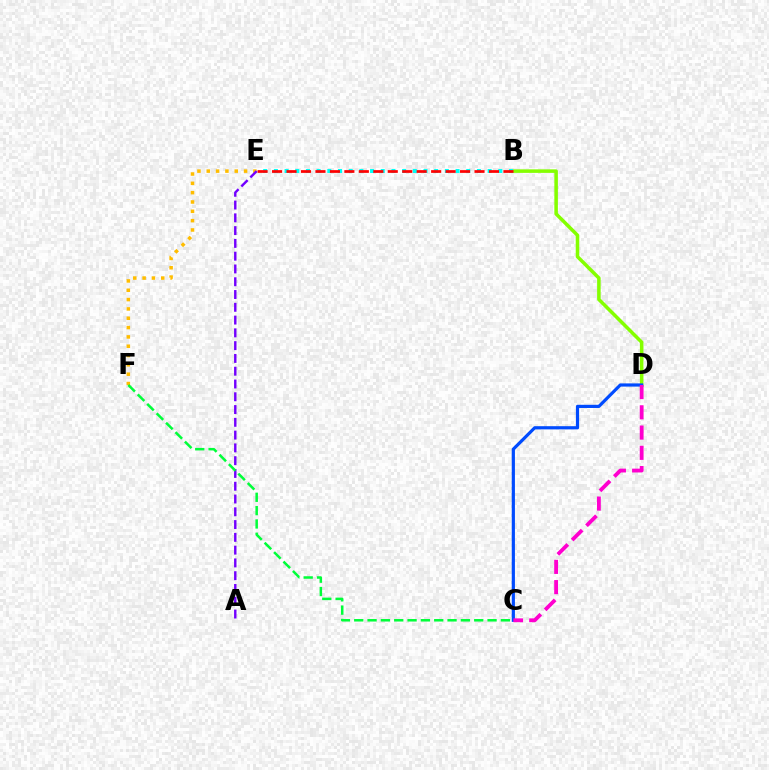{('E', 'F'): [{'color': '#ffbd00', 'line_style': 'dotted', 'thickness': 2.53}], ('B', 'D'): [{'color': '#84ff00', 'line_style': 'solid', 'thickness': 2.54}], ('C', 'D'): [{'color': '#004bff', 'line_style': 'solid', 'thickness': 2.3}, {'color': '#ff00cf', 'line_style': 'dashed', 'thickness': 2.75}], ('A', 'E'): [{'color': '#7200ff', 'line_style': 'dashed', 'thickness': 1.74}], ('C', 'F'): [{'color': '#00ff39', 'line_style': 'dashed', 'thickness': 1.81}], ('B', 'E'): [{'color': '#00fff6', 'line_style': 'dotted', 'thickness': 2.9}, {'color': '#ff0000', 'line_style': 'dashed', 'thickness': 1.96}]}